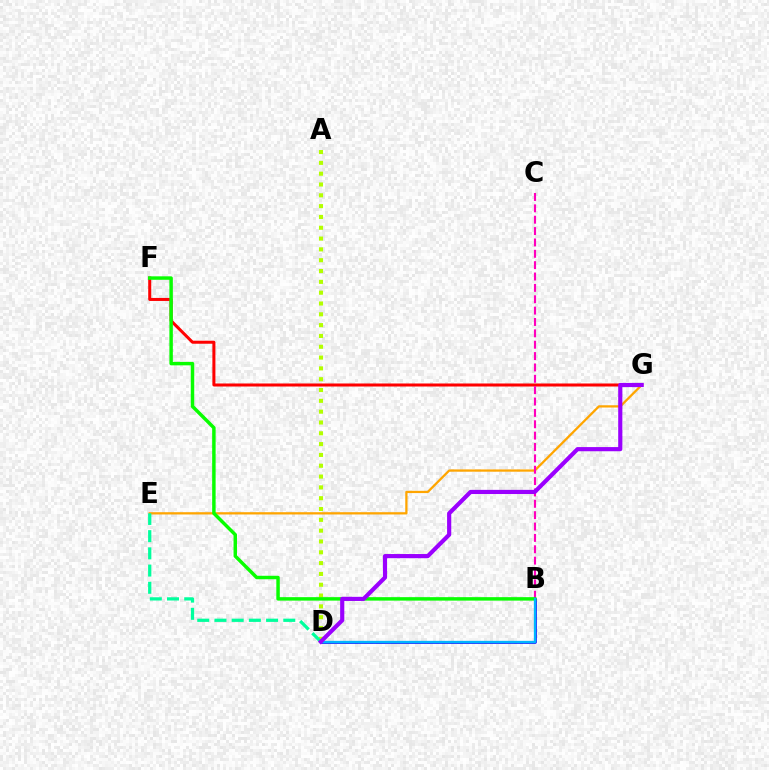{('A', 'D'): [{'color': '#b3ff00', 'line_style': 'dotted', 'thickness': 2.94}], ('F', 'G'): [{'color': '#ff0000', 'line_style': 'solid', 'thickness': 2.18}], ('B', 'D'): [{'color': '#0010ff', 'line_style': 'solid', 'thickness': 1.87}, {'color': '#00b5ff', 'line_style': 'solid', 'thickness': 1.67}], ('E', 'G'): [{'color': '#ffa500', 'line_style': 'solid', 'thickness': 1.63}], ('B', 'C'): [{'color': '#ff00bd', 'line_style': 'dashed', 'thickness': 1.54}], ('B', 'F'): [{'color': '#08ff00', 'line_style': 'solid', 'thickness': 2.49}], ('D', 'E'): [{'color': '#00ff9d', 'line_style': 'dashed', 'thickness': 2.34}], ('D', 'G'): [{'color': '#9b00ff', 'line_style': 'solid', 'thickness': 2.99}]}